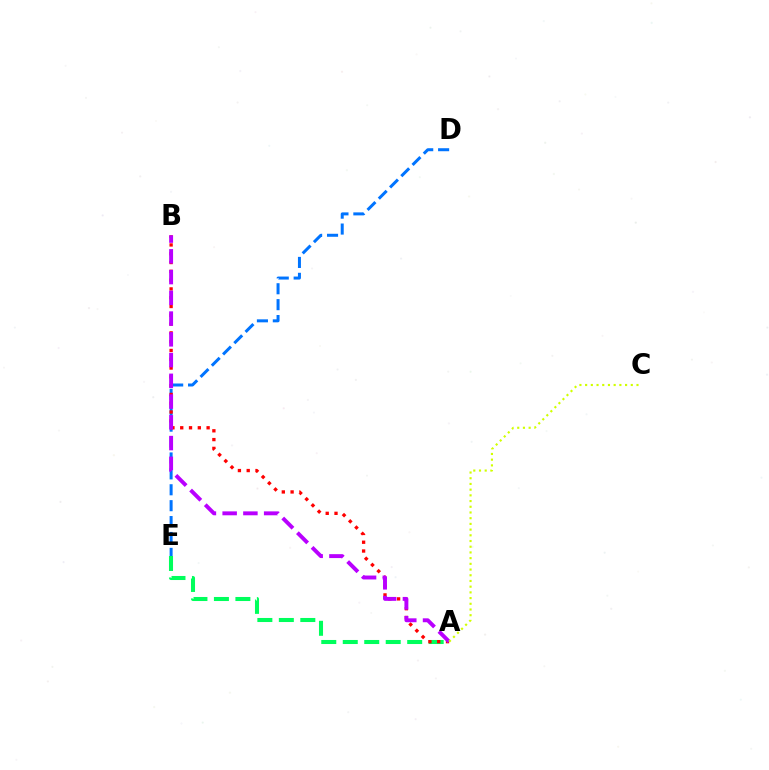{('D', 'E'): [{'color': '#0074ff', 'line_style': 'dashed', 'thickness': 2.16}], ('A', 'E'): [{'color': '#00ff5c', 'line_style': 'dashed', 'thickness': 2.92}], ('A', 'B'): [{'color': '#ff0000', 'line_style': 'dotted', 'thickness': 2.39}, {'color': '#b900ff', 'line_style': 'dashed', 'thickness': 2.82}], ('A', 'C'): [{'color': '#d1ff00', 'line_style': 'dotted', 'thickness': 1.55}]}